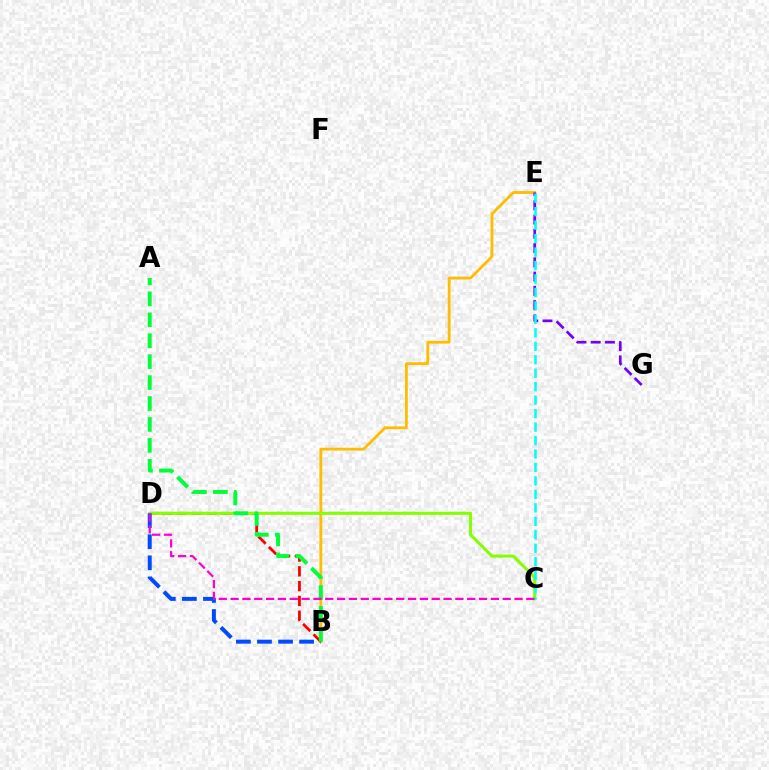{('B', 'E'): [{'color': '#ffbd00', 'line_style': 'solid', 'thickness': 2.02}], ('B', 'D'): [{'color': '#ff0000', 'line_style': 'dashed', 'thickness': 2.01}, {'color': '#004bff', 'line_style': 'dashed', 'thickness': 2.86}], ('C', 'D'): [{'color': '#84ff00', 'line_style': 'solid', 'thickness': 2.19}, {'color': '#ff00cf', 'line_style': 'dashed', 'thickness': 1.61}], ('E', 'G'): [{'color': '#7200ff', 'line_style': 'dashed', 'thickness': 1.94}], ('C', 'E'): [{'color': '#00fff6', 'line_style': 'dashed', 'thickness': 1.83}], ('A', 'B'): [{'color': '#00ff39', 'line_style': 'dashed', 'thickness': 2.84}]}